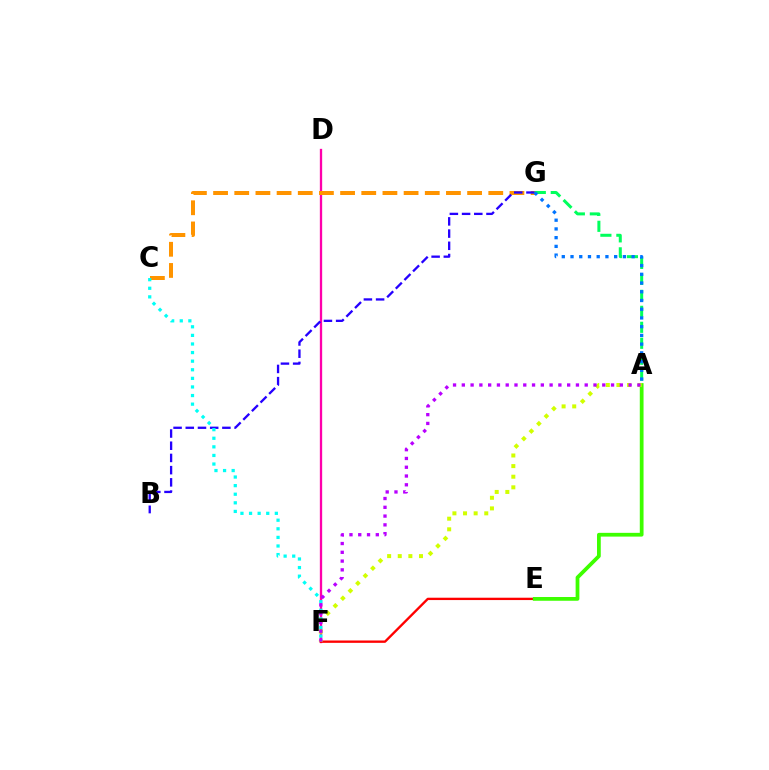{('D', 'F'): [{'color': '#ff00ac', 'line_style': 'solid', 'thickness': 1.66}], ('C', 'G'): [{'color': '#ff9400', 'line_style': 'dashed', 'thickness': 2.88}], ('B', 'G'): [{'color': '#2500ff', 'line_style': 'dashed', 'thickness': 1.66}], ('A', 'G'): [{'color': '#00ff5c', 'line_style': 'dashed', 'thickness': 2.17}, {'color': '#0074ff', 'line_style': 'dotted', 'thickness': 2.37}], ('E', 'F'): [{'color': '#ff0000', 'line_style': 'solid', 'thickness': 1.69}], ('C', 'F'): [{'color': '#00fff6', 'line_style': 'dotted', 'thickness': 2.34}], ('A', 'E'): [{'color': '#3dff00', 'line_style': 'solid', 'thickness': 2.7}], ('A', 'F'): [{'color': '#d1ff00', 'line_style': 'dotted', 'thickness': 2.88}, {'color': '#b900ff', 'line_style': 'dotted', 'thickness': 2.39}]}